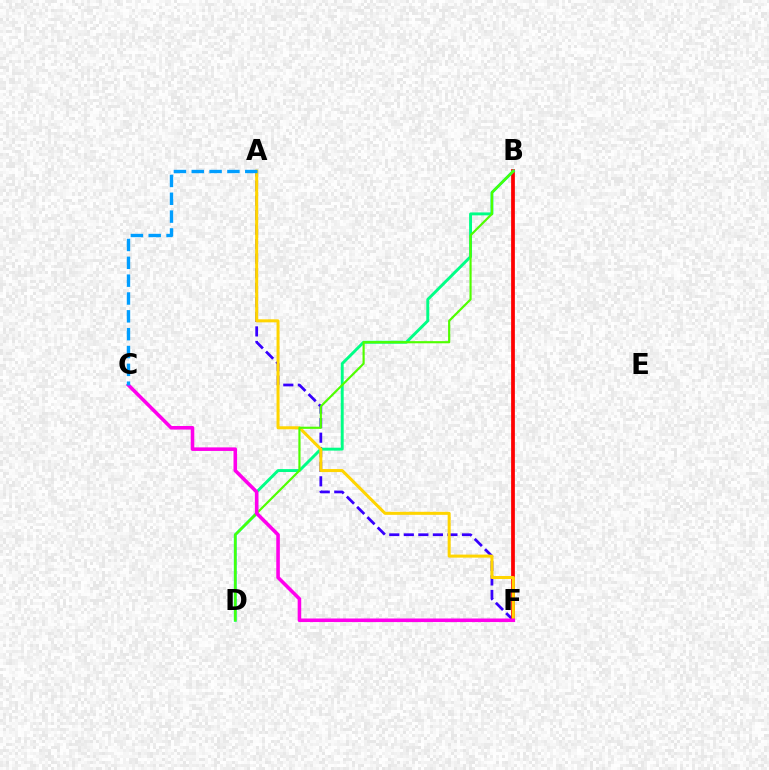{('A', 'F'): [{'color': '#3700ff', 'line_style': 'dashed', 'thickness': 1.98}, {'color': '#ffd500', 'line_style': 'solid', 'thickness': 2.18}], ('B', 'F'): [{'color': '#ff0000', 'line_style': 'solid', 'thickness': 2.7}], ('B', 'D'): [{'color': '#00ff86', 'line_style': 'solid', 'thickness': 2.1}, {'color': '#4fff00', 'line_style': 'solid', 'thickness': 1.56}], ('C', 'F'): [{'color': '#ff00ed', 'line_style': 'solid', 'thickness': 2.56}], ('A', 'C'): [{'color': '#009eff', 'line_style': 'dashed', 'thickness': 2.42}]}